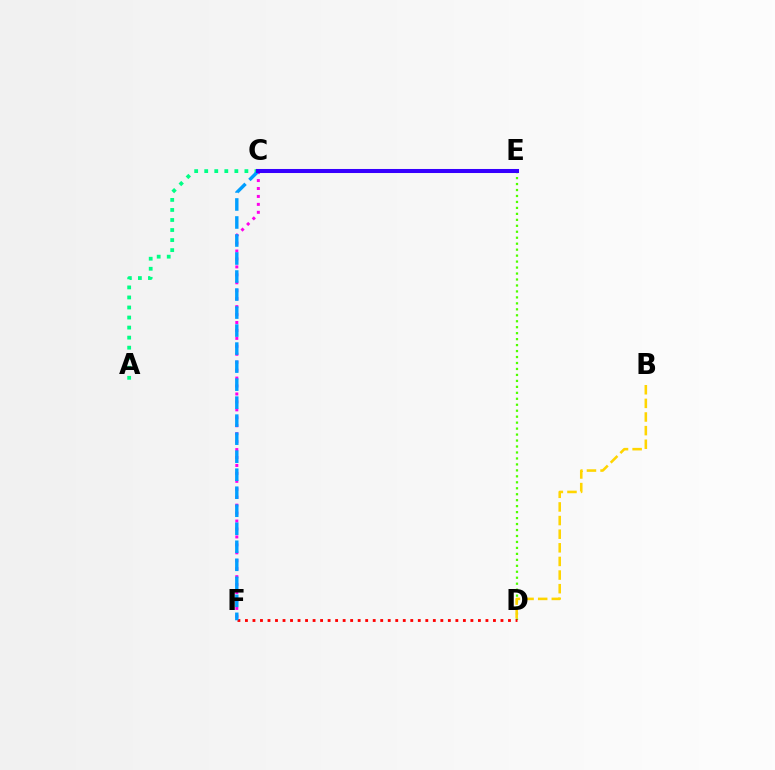{('A', 'C'): [{'color': '#00ff86', 'line_style': 'dotted', 'thickness': 2.73}], ('D', 'E'): [{'color': '#4fff00', 'line_style': 'dotted', 'thickness': 1.62}], ('D', 'F'): [{'color': '#ff0000', 'line_style': 'dotted', 'thickness': 2.04}], ('C', 'F'): [{'color': '#ff00ed', 'line_style': 'dotted', 'thickness': 2.16}, {'color': '#009eff', 'line_style': 'dashed', 'thickness': 2.45}], ('B', 'D'): [{'color': '#ffd500', 'line_style': 'dashed', 'thickness': 1.85}], ('C', 'E'): [{'color': '#3700ff', 'line_style': 'solid', 'thickness': 2.91}]}